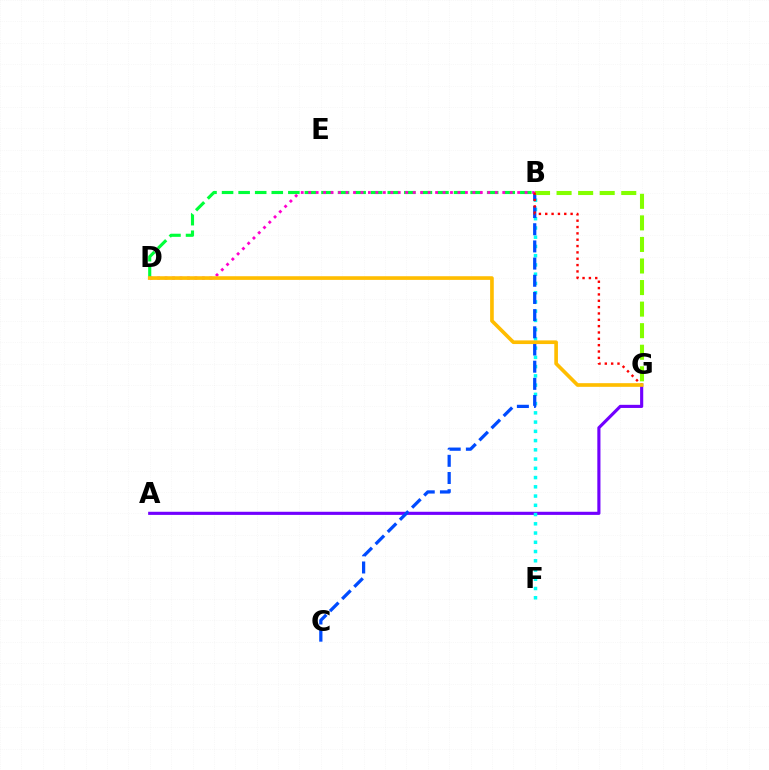{('A', 'G'): [{'color': '#7200ff', 'line_style': 'solid', 'thickness': 2.25}], ('B', 'F'): [{'color': '#00fff6', 'line_style': 'dotted', 'thickness': 2.51}], ('B', 'C'): [{'color': '#004bff', 'line_style': 'dashed', 'thickness': 2.33}], ('B', 'D'): [{'color': '#00ff39', 'line_style': 'dashed', 'thickness': 2.25}, {'color': '#ff00cf', 'line_style': 'dotted', 'thickness': 2.03}], ('B', 'G'): [{'color': '#84ff00', 'line_style': 'dashed', 'thickness': 2.93}, {'color': '#ff0000', 'line_style': 'dotted', 'thickness': 1.72}], ('D', 'G'): [{'color': '#ffbd00', 'line_style': 'solid', 'thickness': 2.63}]}